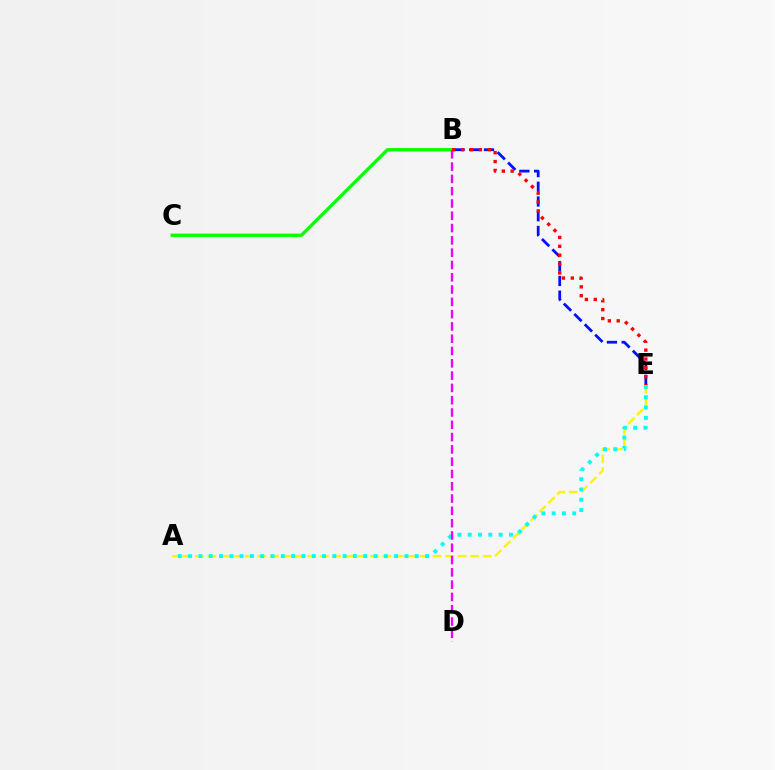{('A', 'E'): [{'color': '#fcf500', 'line_style': 'dashed', 'thickness': 1.7}, {'color': '#00fff6', 'line_style': 'dotted', 'thickness': 2.8}], ('B', 'C'): [{'color': '#08ff00', 'line_style': 'solid', 'thickness': 2.39}], ('B', 'E'): [{'color': '#0010ff', 'line_style': 'dashed', 'thickness': 2.0}, {'color': '#ff0000', 'line_style': 'dotted', 'thickness': 2.41}], ('B', 'D'): [{'color': '#ee00ff', 'line_style': 'dashed', 'thickness': 1.67}]}